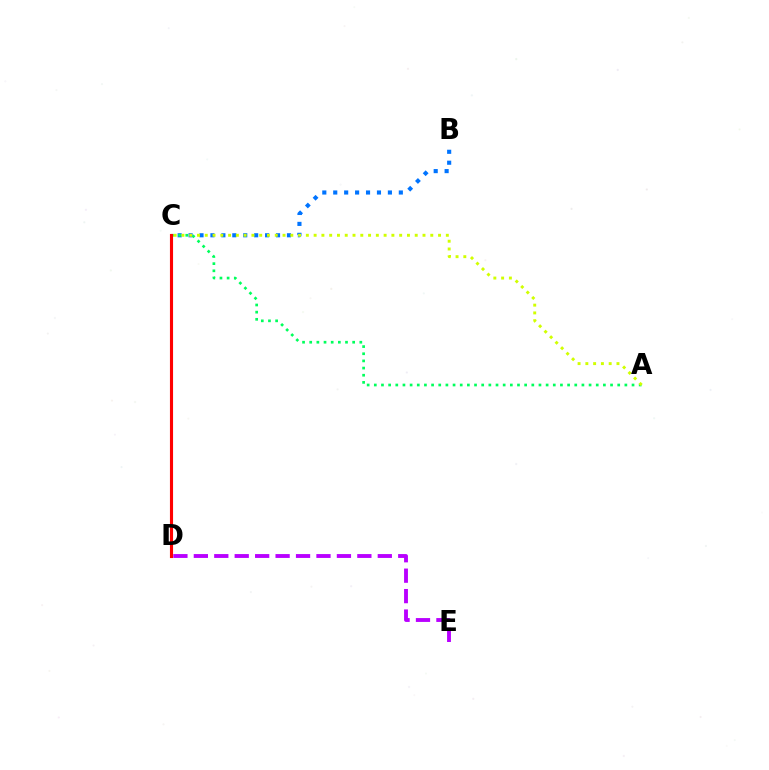{('B', 'C'): [{'color': '#0074ff', 'line_style': 'dotted', 'thickness': 2.97}], ('A', 'C'): [{'color': '#00ff5c', 'line_style': 'dotted', 'thickness': 1.95}, {'color': '#d1ff00', 'line_style': 'dotted', 'thickness': 2.11}], ('D', 'E'): [{'color': '#b900ff', 'line_style': 'dashed', 'thickness': 2.78}], ('C', 'D'): [{'color': '#ff0000', 'line_style': 'solid', 'thickness': 2.24}]}